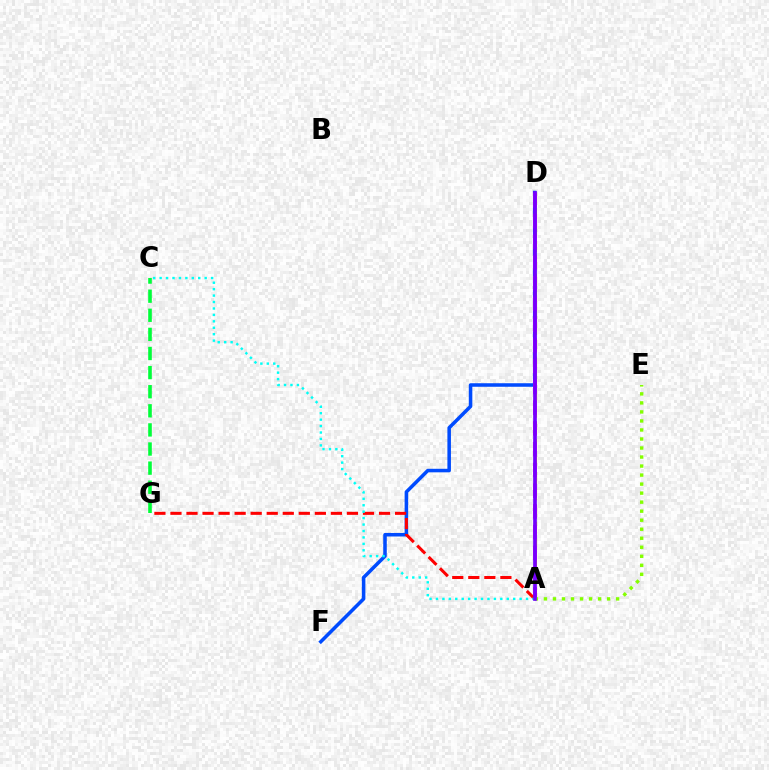{('A', 'D'): [{'color': '#ffbd00', 'line_style': 'dashed', 'thickness': 2.25}, {'color': '#ff00cf', 'line_style': 'dashed', 'thickness': 2.82}, {'color': '#7200ff', 'line_style': 'solid', 'thickness': 2.64}], ('C', 'G'): [{'color': '#00ff39', 'line_style': 'dashed', 'thickness': 2.6}], ('D', 'F'): [{'color': '#004bff', 'line_style': 'solid', 'thickness': 2.54}], ('A', 'G'): [{'color': '#ff0000', 'line_style': 'dashed', 'thickness': 2.18}], ('A', 'C'): [{'color': '#00fff6', 'line_style': 'dotted', 'thickness': 1.75}], ('A', 'E'): [{'color': '#84ff00', 'line_style': 'dotted', 'thickness': 2.45}]}